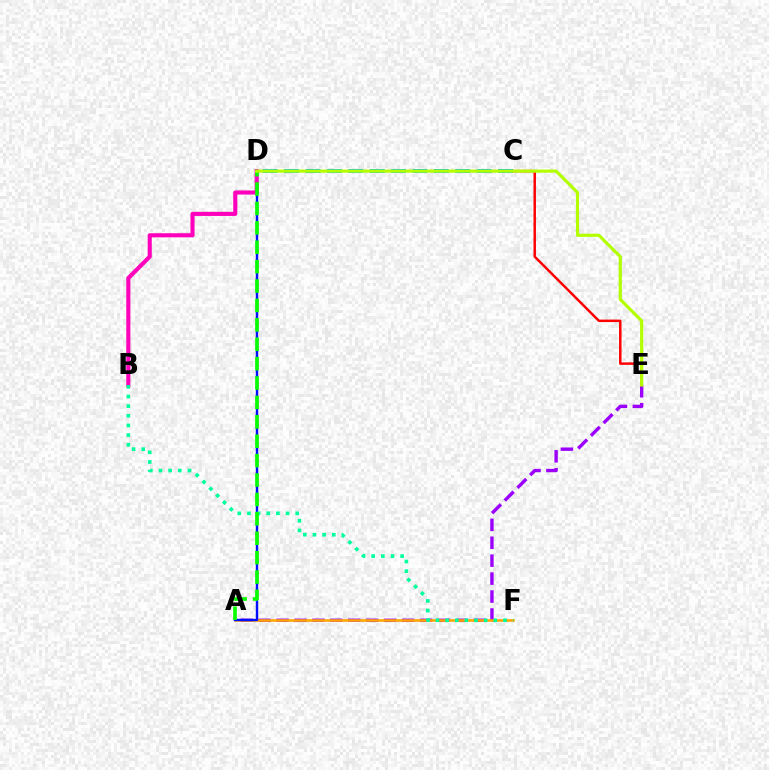{('A', 'E'): [{'color': '#9b00ff', 'line_style': 'dashed', 'thickness': 2.44}], ('A', 'F'): [{'color': '#ffa500', 'line_style': 'solid', 'thickness': 1.86}], ('A', 'D'): [{'color': '#0010ff', 'line_style': 'solid', 'thickness': 1.73}, {'color': '#08ff00', 'line_style': 'dashed', 'thickness': 2.64}], ('B', 'D'): [{'color': '#ff00bd', 'line_style': 'solid', 'thickness': 2.95}], ('B', 'F'): [{'color': '#00ff9d', 'line_style': 'dotted', 'thickness': 2.62}], ('C', 'D'): [{'color': '#00b5ff', 'line_style': 'dashed', 'thickness': 2.91}], ('C', 'E'): [{'color': '#ff0000', 'line_style': 'solid', 'thickness': 1.78}], ('D', 'E'): [{'color': '#b3ff00', 'line_style': 'solid', 'thickness': 2.27}]}